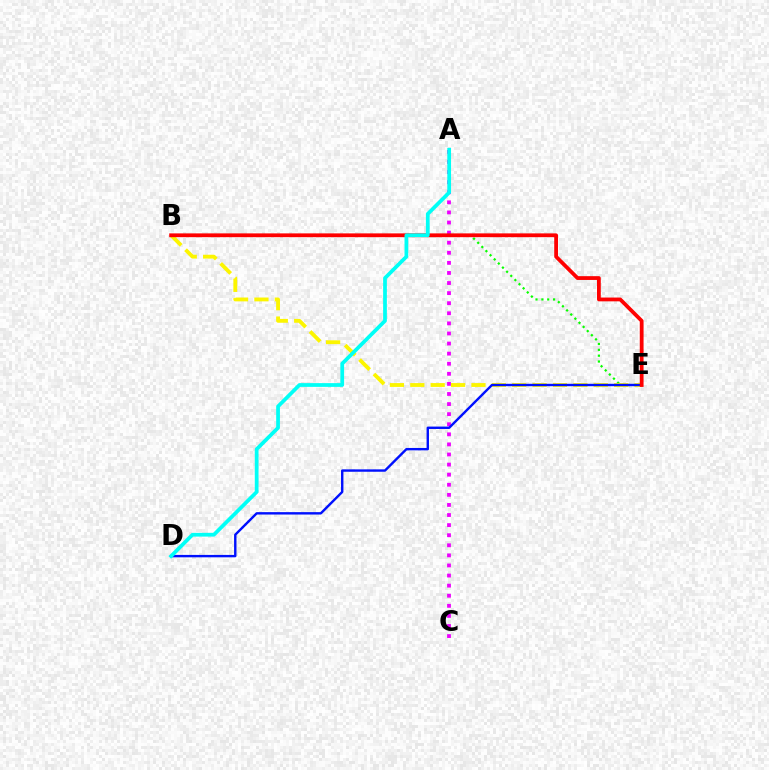{('B', 'E'): [{'color': '#08ff00', 'line_style': 'dotted', 'thickness': 1.59}, {'color': '#fcf500', 'line_style': 'dashed', 'thickness': 2.77}, {'color': '#ff0000', 'line_style': 'solid', 'thickness': 2.73}], ('A', 'C'): [{'color': '#ee00ff', 'line_style': 'dotted', 'thickness': 2.74}], ('D', 'E'): [{'color': '#0010ff', 'line_style': 'solid', 'thickness': 1.73}], ('A', 'D'): [{'color': '#00fff6', 'line_style': 'solid', 'thickness': 2.7}]}